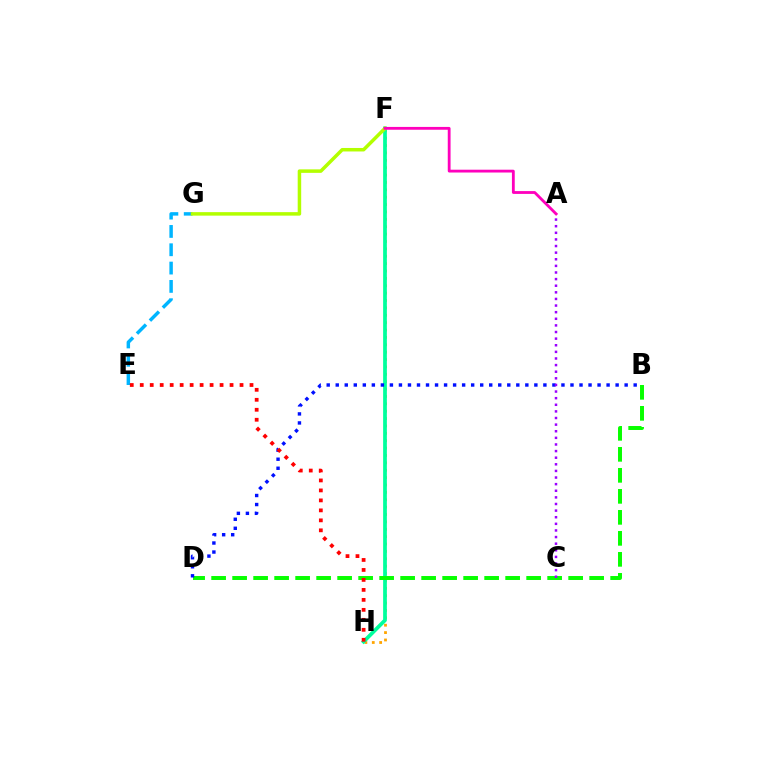{('F', 'H'): [{'color': '#ffa500', 'line_style': 'dotted', 'thickness': 2.0}, {'color': '#00ff9d', 'line_style': 'solid', 'thickness': 2.69}], ('E', 'G'): [{'color': '#00b5ff', 'line_style': 'dashed', 'thickness': 2.49}], ('B', 'D'): [{'color': '#08ff00', 'line_style': 'dashed', 'thickness': 2.85}, {'color': '#0010ff', 'line_style': 'dotted', 'thickness': 2.45}], ('F', 'G'): [{'color': '#b3ff00', 'line_style': 'solid', 'thickness': 2.52}], ('A', 'C'): [{'color': '#9b00ff', 'line_style': 'dotted', 'thickness': 1.8}], ('E', 'H'): [{'color': '#ff0000', 'line_style': 'dotted', 'thickness': 2.71}], ('A', 'F'): [{'color': '#ff00bd', 'line_style': 'solid', 'thickness': 2.03}]}